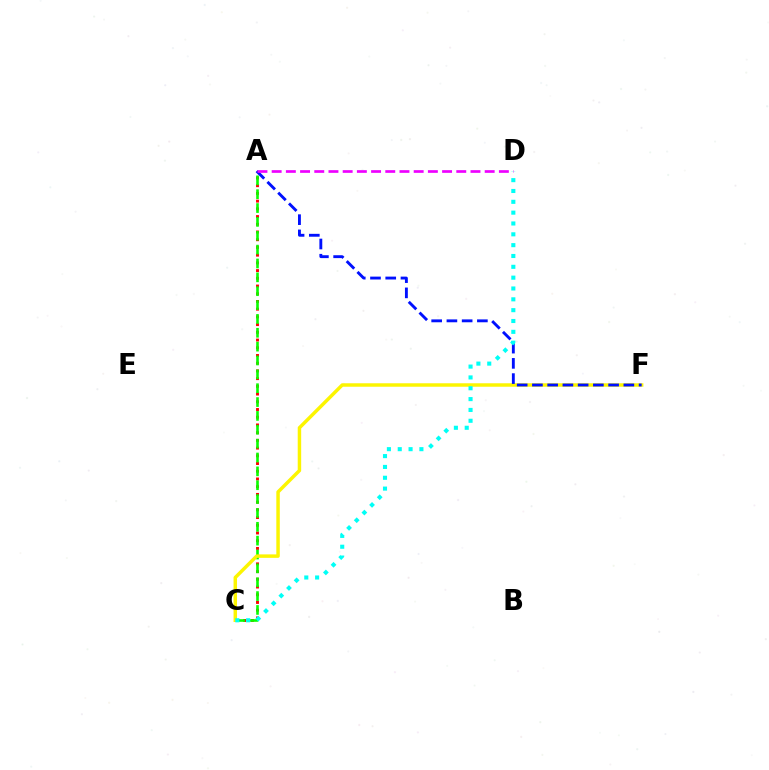{('A', 'C'): [{'color': '#ff0000', 'line_style': 'dotted', 'thickness': 2.1}, {'color': '#08ff00', 'line_style': 'dashed', 'thickness': 1.88}], ('C', 'F'): [{'color': '#fcf500', 'line_style': 'solid', 'thickness': 2.49}], ('A', 'F'): [{'color': '#0010ff', 'line_style': 'dashed', 'thickness': 2.07}], ('C', 'D'): [{'color': '#00fff6', 'line_style': 'dotted', 'thickness': 2.94}], ('A', 'D'): [{'color': '#ee00ff', 'line_style': 'dashed', 'thickness': 1.93}]}